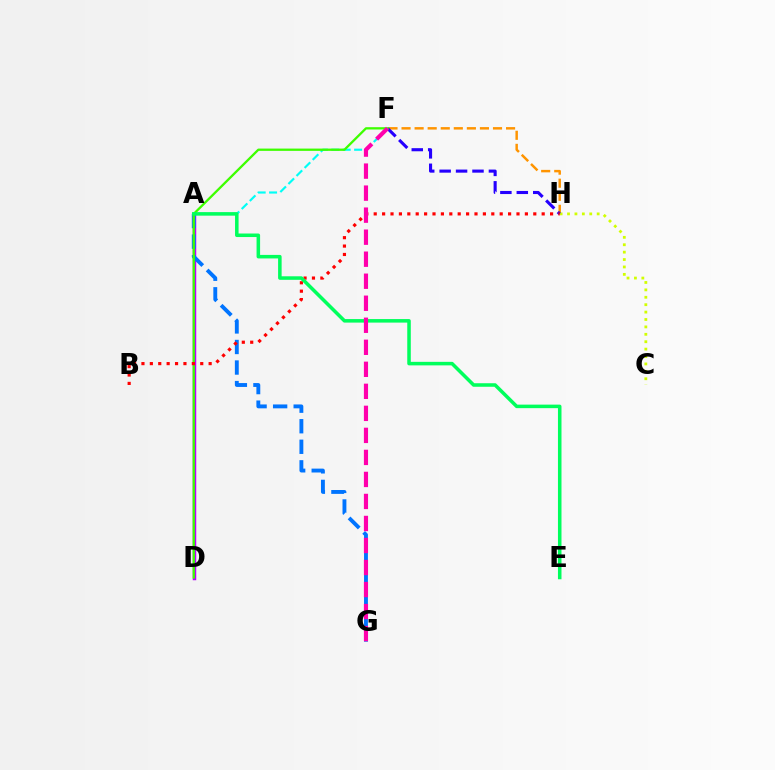{('F', 'H'): [{'color': '#ff9400', 'line_style': 'dashed', 'thickness': 1.77}, {'color': '#2500ff', 'line_style': 'dashed', 'thickness': 2.23}], ('A', 'F'): [{'color': '#00fff6', 'line_style': 'dashed', 'thickness': 1.55}], ('A', 'D'): [{'color': '#b900ff', 'line_style': 'solid', 'thickness': 2.49}], ('C', 'H'): [{'color': '#d1ff00', 'line_style': 'dotted', 'thickness': 2.01}], ('A', 'G'): [{'color': '#0074ff', 'line_style': 'dashed', 'thickness': 2.79}], ('D', 'F'): [{'color': '#3dff00', 'line_style': 'solid', 'thickness': 1.65}], ('B', 'H'): [{'color': '#ff0000', 'line_style': 'dotted', 'thickness': 2.28}], ('A', 'E'): [{'color': '#00ff5c', 'line_style': 'solid', 'thickness': 2.54}], ('F', 'G'): [{'color': '#ff00ac', 'line_style': 'dashed', 'thickness': 2.99}]}